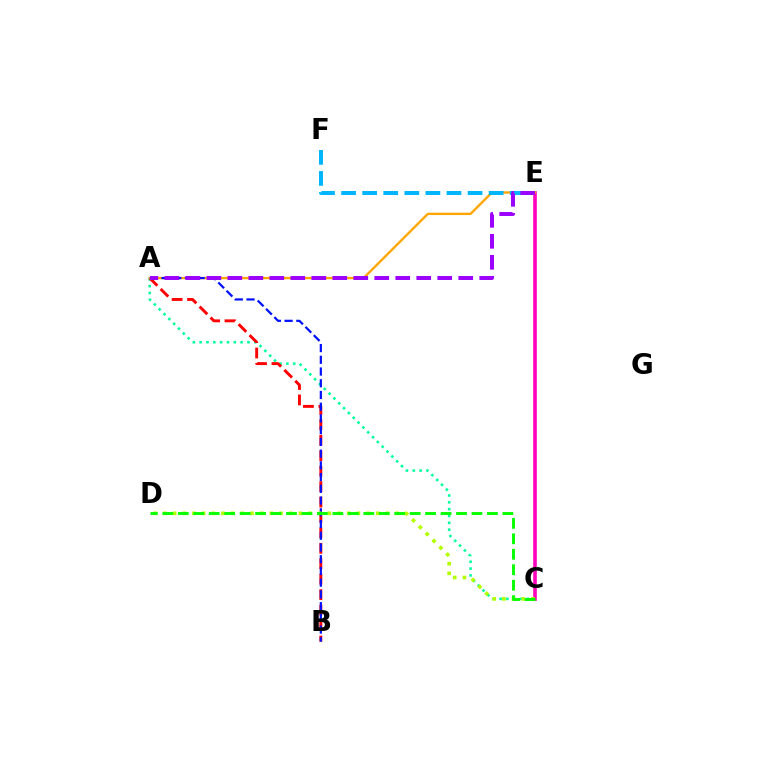{('A', 'C'): [{'color': '#00ff9d', 'line_style': 'dotted', 'thickness': 1.86}], ('A', 'B'): [{'color': '#ff0000', 'line_style': 'dashed', 'thickness': 2.1}, {'color': '#0010ff', 'line_style': 'dashed', 'thickness': 1.59}], ('C', 'E'): [{'color': '#ff00bd', 'line_style': 'solid', 'thickness': 2.59}], ('A', 'E'): [{'color': '#ffa500', 'line_style': 'solid', 'thickness': 1.69}, {'color': '#9b00ff', 'line_style': 'dashed', 'thickness': 2.85}], ('E', 'F'): [{'color': '#00b5ff', 'line_style': 'dashed', 'thickness': 2.86}], ('C', 'D'): [{'color': '#b3ff00', 'line_style': 'dotted', 'thickness': 2.63}, {'color': '#08ff00', 'line_style': 'dashed', 'thickness': 2.1}]}